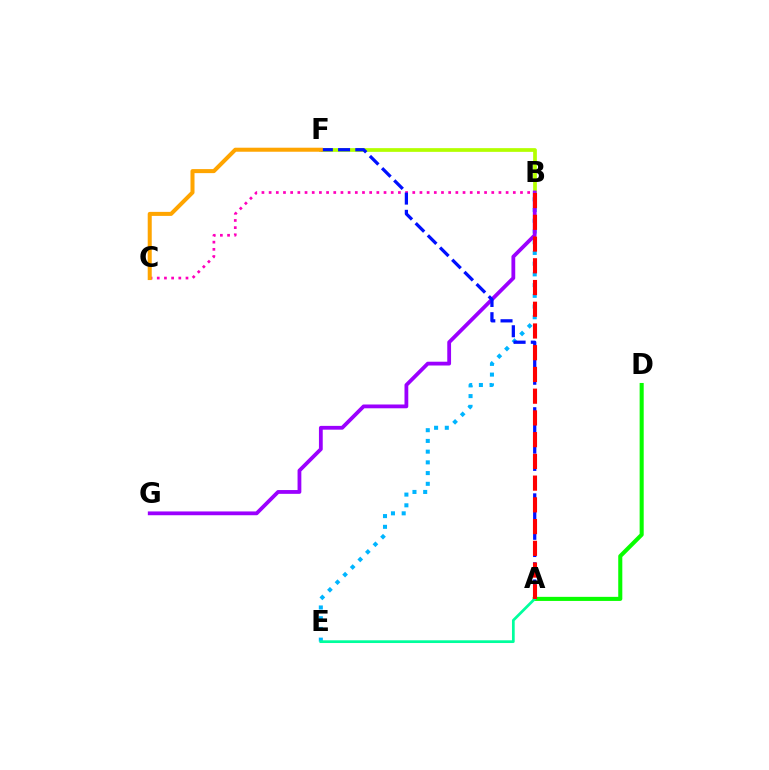{('B', 'E'): [{'color': '#00b5ff', 'line_style': 'dotted', 'thickness': 2.91}], ('B', 'F'): [{'color': '#b3ff00', 'line_style': 'solid', 'thickness': 2.68}], ('B', 'G'): [{'color': '#9b00ff', 'line_style': 'solid', 'thickness': 2.73}], ('B', 'C'): [{'color': '#ff00bd', 'line_style': 'dotted', 'thickness': 1.95}], ('A', 'D'): [{'color': '#08ff00', 'line_style': 'solid', 'thickness': 2.93}], ('A', 'F'): [{'color': '#0010ff', 'line_style': 'dashed', 'thickness': 2.34}], ('C', 'F'): [{'color': '#ffa500', 'line_style': 'solid', 'thickness': 2.9}], ('A', 'E'): [{'color': '#00ff9d', 'line_style': 'solid', 'thickness': 1.96}], ('A', 'B'): [{'color': '#ff0000', 'line_style': 'dashed', 'thickness': 2.95}]}